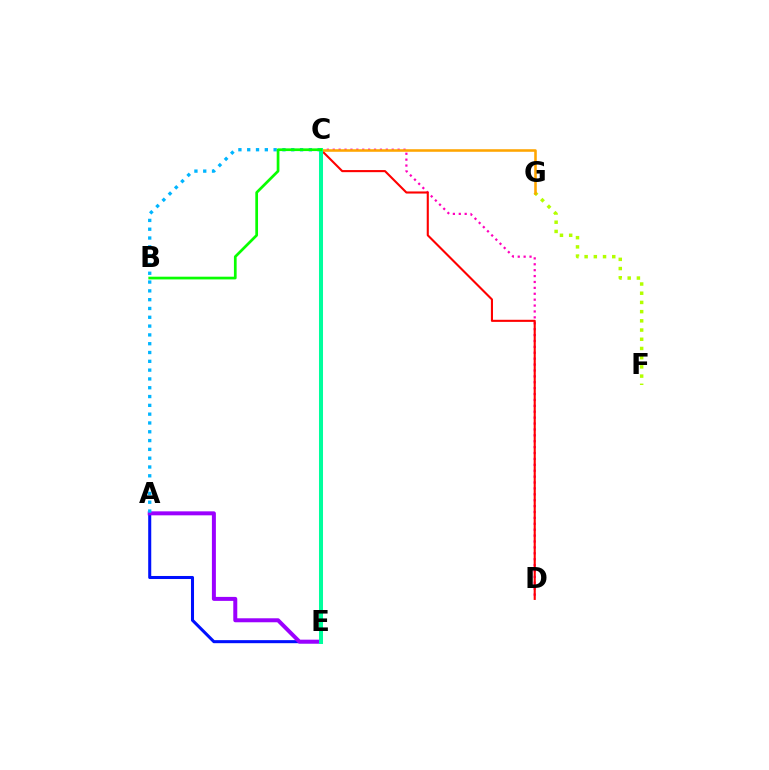{('A', 'E'): [{'color': '#0010ff', 'line_style': 'solid', 'thickness': 2.19}, {'color': '#9b00ff', 'line_style': 'solid', 'thickness': 2.87}], ('C', 'D'): [{'color': '#ff00bd', 'line_style': 'dotted', 'thickness': 1.6}, {'color': '#ff0000', 'line_style': 'solid', 'thickness': 1.51}], ('F', 'G'): [{'color': '#b3ff00', 'line_style': 'dotted', 'thickness': 2.5}], ('C', 'G'): [{'color': '#ffa500', 'line_style': 'solid', 'thickness': 1.85}], ('A', 'C'): [{'color': '#00b5ff', 'line_style': 'dotted', 'thickness': 2.39}], ('C', 'E'): [{'color': '#00ff9d', 'line_style': 'solid', 'thickness': 2.89}], ('B', 'C'): [{'color': '#08ff00', 'line_style': 'solid', 'thickness': 1.95}]}